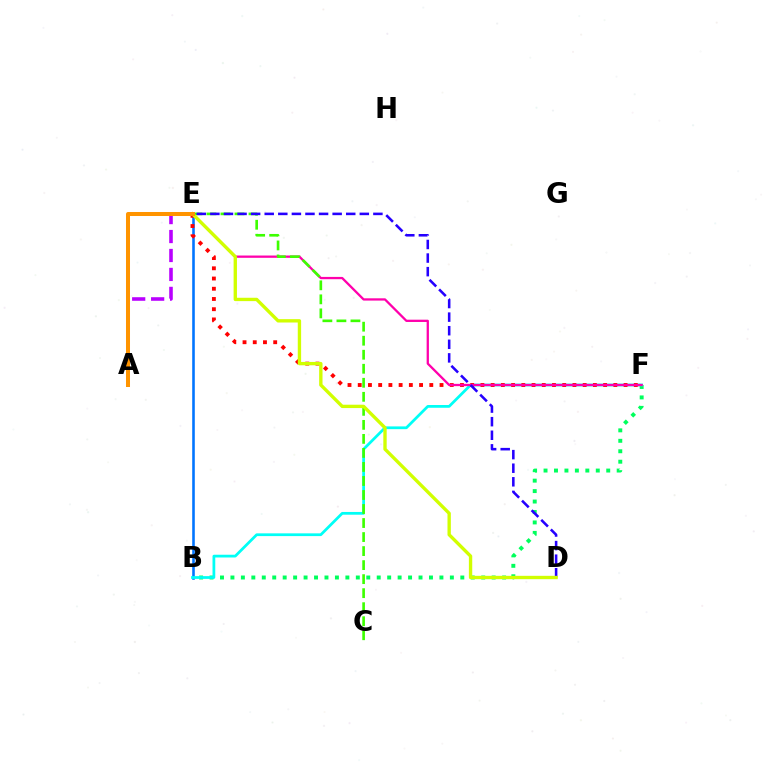{('B', 'E'): [{'color': '#0074ff', 'line_style': 'solid', 'thickness': 1.86}], ('B', 'F'): [{'color': '#00ff5c', 'line_style': 'dotted', 'thickness': 2.84}, {'color': '#00fff6', 'line_style': 'solid', 'thickness': 1.98}], ('E', 'F'): [{'color': '#ff0000', 'line_style': 'dotted', 'thickness': 2.78}, {'color': '#ff00ac', 'line_style': 'solid', 'thickness': 1.65}], ('C', 'E'): [{'color': '#3dff00', 'line_style': 'dashed', 'thickness': 1.91}], ('D', 'E'): [{'color': '#2500ff', 'line_style': 'dashed', 'thickness': 1.85}, {'color': '#d1ff00', 'line_style': 'solid', 'thickness': 2.42}], ('A', 'E'): [{'color': '#b900ff', 'line_style': 'dashed', 'thickness': 2.58}, {'color': '#ff9400', 'line_style': 'solid', 'thickness': 2.89}]}